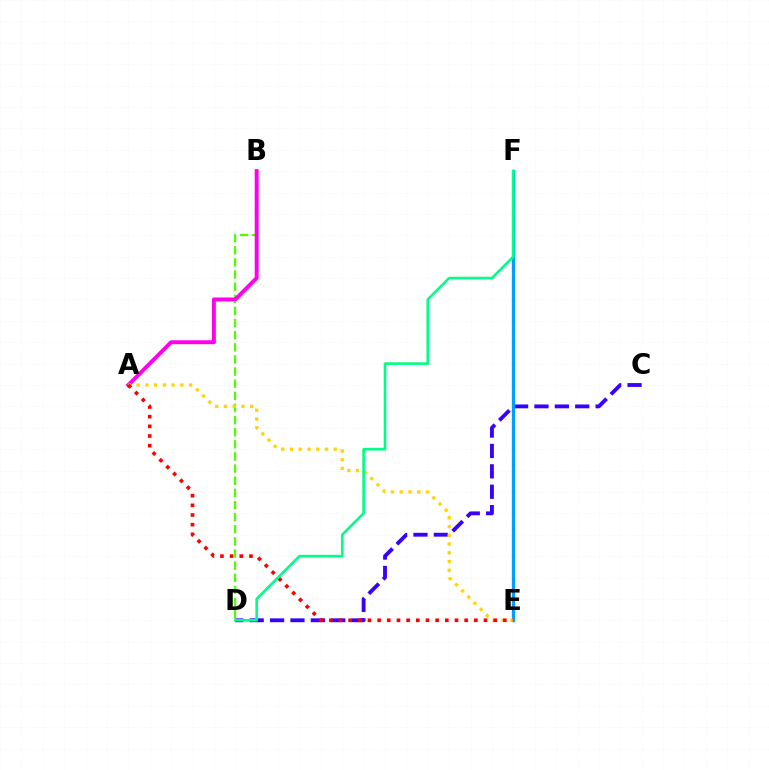{('C', 'D'): [{'color': '#3700ff', 'line_style': 'dashed', 'thickness': 2.77}], ('E', 'F'): [{'color': '#009eff', 'line_style': 'solid', 'thickness': 2.39}], ('B', 'D'): [{'color': '#4fff00', 'line_style': 'dashed', 'thickness': 1.65}], ('A', 'B'): [{'color': '#ff00ed', 'line_style': 'solid', 'thickness': 2.83}], ('A', 'E'): [{'color': '#ffd500', 'line_style': 'dotted', 'thickness': 2.38}, {'color': '#ff0000', 'line_style': 'dotted', 'thickness': 2.63}], ('D', 'F'): [{'color': '#00ff86', 'line_style': 'solid', 'thickness': 1.89}]}